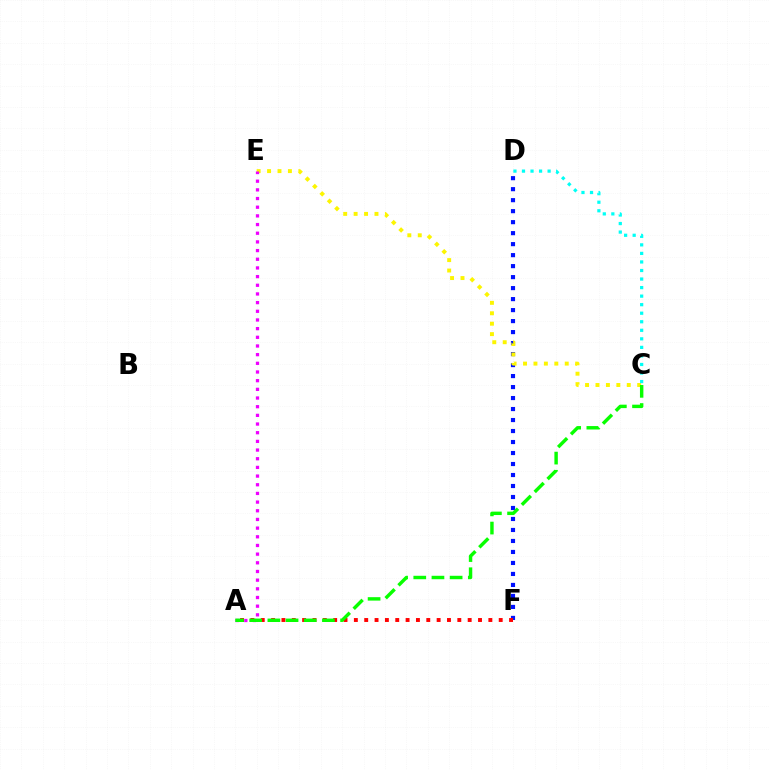{('D', 'F'): [{'color': '#0010ff', 'line_style': 'dotted', 'thickness': 2.99}], ('C', 'E'): [{'color': '#fcf500', 'line_style': 'dotted', 'thickness': 2.83}], ('A', 'F'): [{'color': '#ff0000', 'line_style': 'dotted', 'thickness': 2.81}], ('A', 'E'): [{'color': '#ee00ff', 'line_style': 'dotted', 'thickness': 2.36}], ('A', 'C'): [{'color': '#08ff00', 'line_style': 'dashed', 'thickness': 2.47}], ('C', 'D'): [{'color': '#00fff6', 'line_style': 'dotted', 'thickness': 2.32}]}